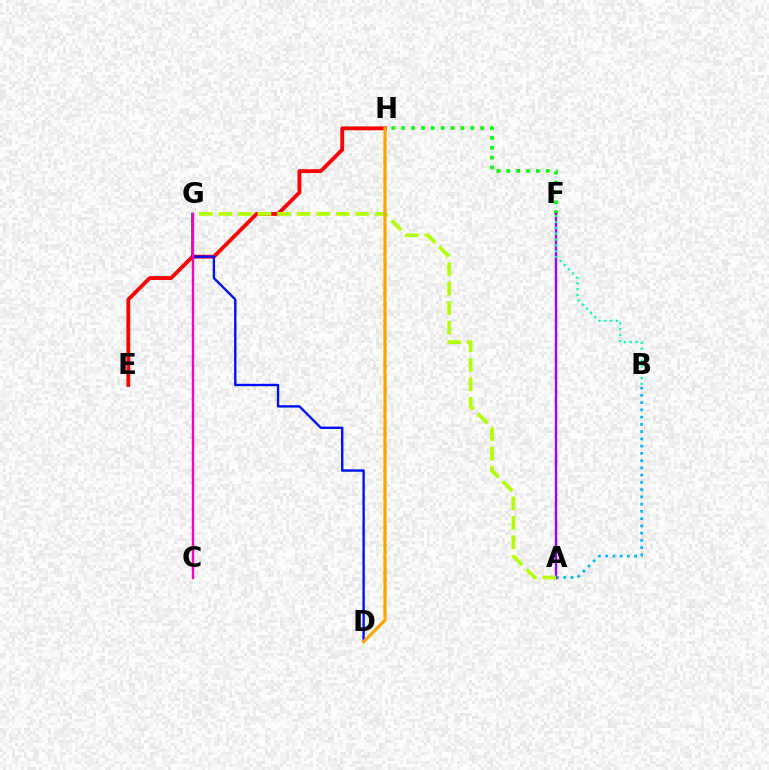{('F', 'H'): [{'color': '#08ff00', 'line_style': 'dotted', 'thickness': 2.68}], ('A', 'B'): [{'color': '#00b5ff', 'line_style': 'dotted', 'thickness': 1.97}], ('E', 'H'): [{'color': '#ff0000', 'line_style': 'solid', 'thickness': 2.76}], ('A', 'F'): [{'color': '#9b00ff', 'line_style': 'solid', 'thickness': 1.73}], ('B', 'F'): [{'color': '#00ff9d', 'line_style': 'dotted', 'thickness': 1.59}], ('D', 'G'): [{'color': '#0010ff', 'line_style': 'solid', 'thickness': 1.71}], ('A', 'G'): [{'color': '#b3ff00', 'line_style': 'dashed', 'thickness': 2.65}], ('D', 'H'): [{'color': '#ffa500', 'line_style': 'solid', 'thickness': 2.32}], ('C', 'G'): [{'color': '#ff00bd', 'line_style': 'solid', 'thickness': 1.74}]}